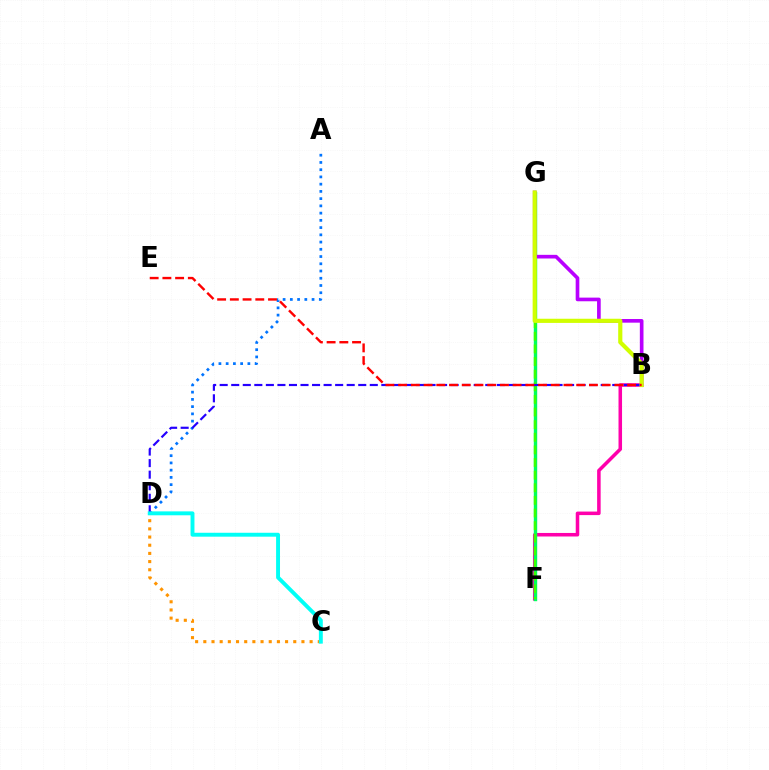{('B', 'F'): [{'color': '#ff00ac', 'line_style': 'solid', 'thickness': 2.54}], ('A', 'D'): [{'color': '#0074ff', 'line_style': 'dotted', 'thickness': 1.97}], ('F', 'G'): [{'color': '#00ff5c', 'line_style': 'solid', 'thickness': 2.45}, {'color': '#3dff00', 'line_style': 'dashed', 'thickness': 1.71}], ('B', 'G'): [{'color': '#b900ff', 'line_style': 'solid', 'thickness': 2.63}, {'color': '#d1ff00', 'line_style': 'solid', 'thickness': 3.0}], ('C', 'D'): [{'color': '#ff9400', 'line_style': 'dotted', 'thickness': 2.22}, {'color': '#00fff6', 'line_style': 'solid', 'thickness': 2.81}], ('B', 'D'): [{'color': '#2500ff', 'line_style': 'dashed', 'thickness': 1.57}], ('B', 'E'): [{'color': '#ff0000', 'line_style': 'dashed', 'thickness': 1.73}]}